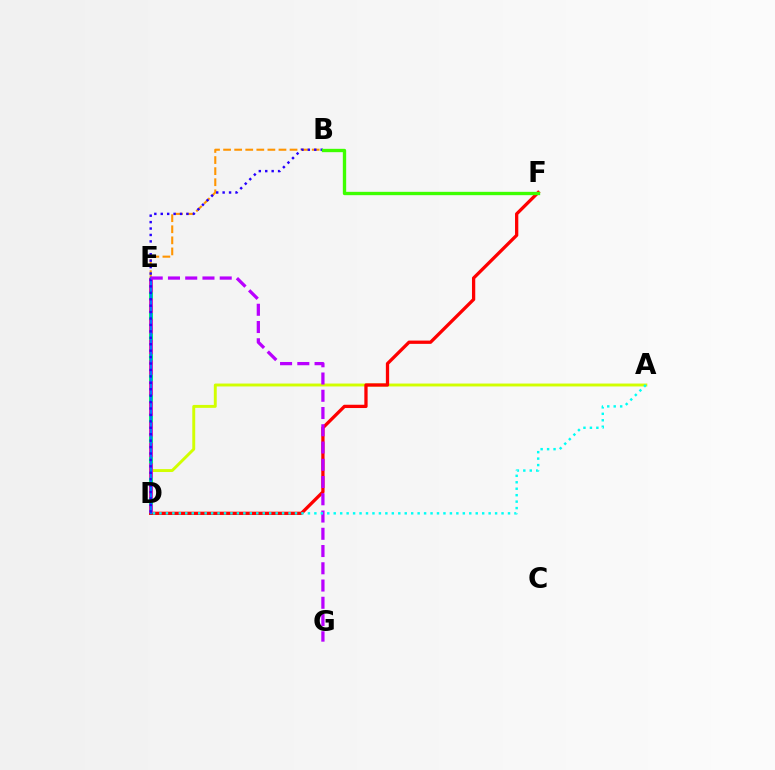{('A', 'D'): [{'color': '#d1ff00', 'line_style': 'solid', 'thickness': 2.1}, {'color': '#00fff6', 'line_style': 'dotted', 'thickness': 1.75}], ('D', 'E'): [{'color': '#00ff5c', 'line_style': 'dashed', 'thickness': 2.9}, {'color': '#ff00ac', 'line_style': 'dashed', 'thickness': 2.8}, {'color': '#0074ff', 'line_style': 'solid', 'thickness': 1.77}], ('D', 'F'): [{'color': '#ff0000', 'line_style': 'solid', 'thickness': 2.36}], ('B', 'E'): [{'color': '#ff9400', 'line_style': 'dashed', 'thickness': 1.5}], ('B', 'D'): [{'color': '#2500ff', 'line_style': 'dotted', 'thickness': 1.75}], ('B', 'F'): [{'color': '#3dff00', 'line_style': 'solid', 'thickness': 2.41}], ('E', 'G'): [{'color': '#b900ff', 'line_style': 'dashed', 'thickness': 2.34}]}